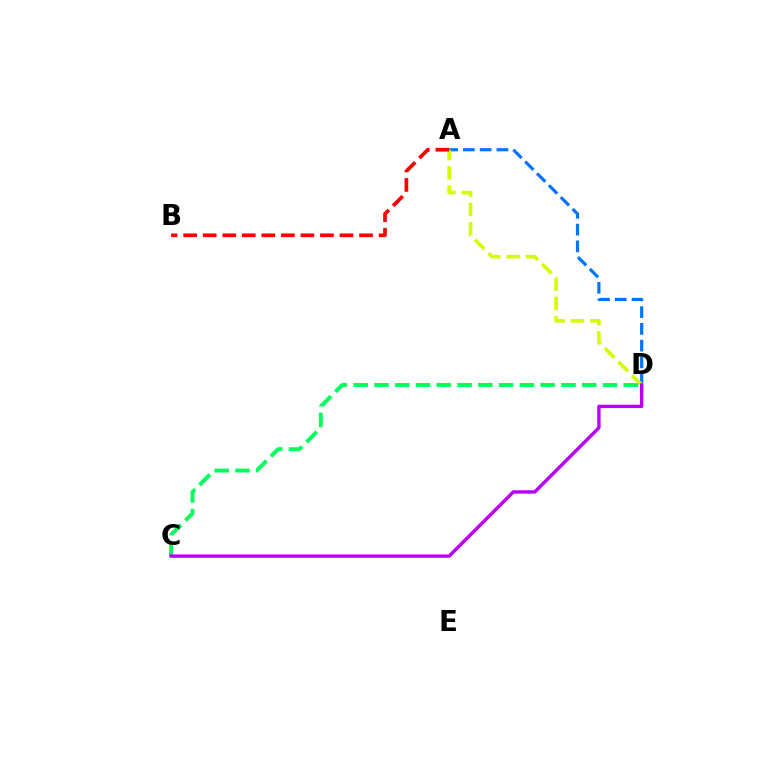{('A', 'D'): [{'color': '#0074ff', 'line_style': 'dashed', 'thickness': 2.28}, {'color': '#d1ff00', 'line_style': 'dashed', 'thickness': 2.62}], ('C', 'D'): [{'color': '#00ff5c', 'line_style': 'dashed', 'thickness': 2.82}, {'color': '#b900ff', 'line_style': 'solid', 'thickness': 2.44}], ('A', 'B'): [{'color': '#ff0000', 'line_style': 'dashed', 'thickness': 2.66}]}